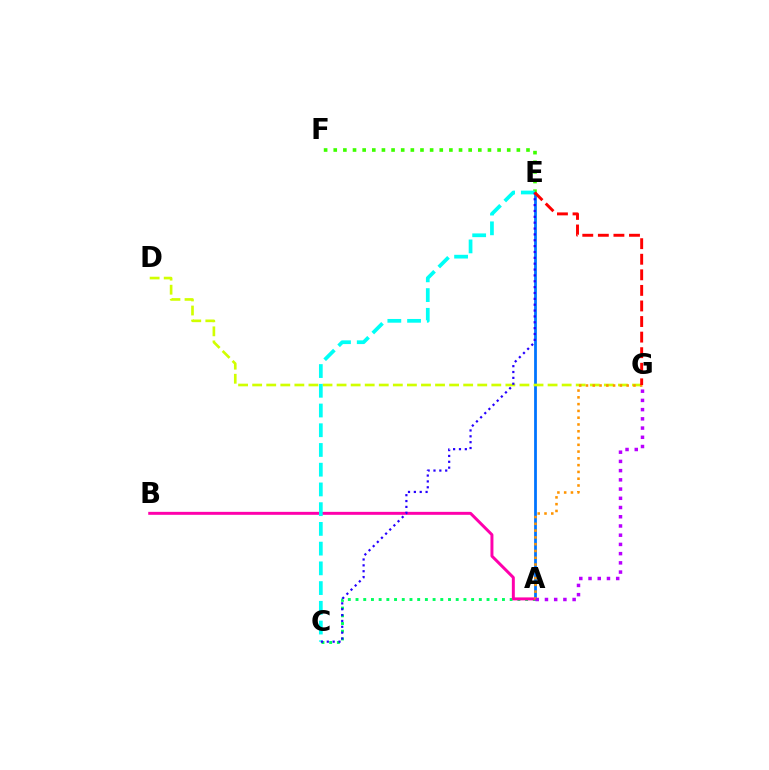{('A', 'E'): [{'color': '#0074ff', 'line_style': 'solid', 'thickness': 2.0}], ('D', 'G'): [{'color': '#d1ff00', 'line_style': 'dashed', 'thickness': 1.91}], ('E', 'F'): [{'color': '#3dff00', 'line_style': 'dotted', 'thickness': 2.62}], ('A', 'C'): [{'color': '#00ff5c', 'line_style': 'dotted', 'thickness': 2.09}], ('A', 'B'): [{'color': '#ff00ac', 'line_style': 'solid', 'thickness': 2.13}], ('C', 'E'): [{'color': '#00fff6', 'line_style': 'dashed', 'thickness': 2.68}, {'color': '#2500ff', 'line_style': 'dotted', 'thickness': 1.59}], ('A', 'G'): [{'color': '#ff9400', 'line_style': 'dotted', 'thickness': 1.84}, {'color': '#b900ff', 'line_style': 'dotted', 'thickness': 2.51}], ('E', 'G'): [{'color': '#ff0000', 'line_style': 'dashed', 'thickness': 2.12}]}